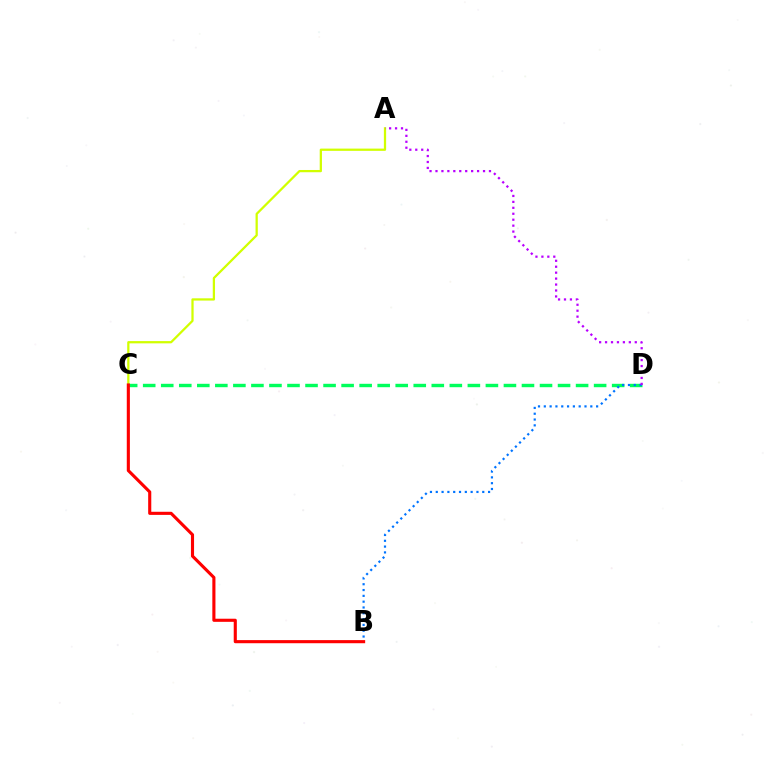{('A', 'C'): [{'color': '#d1ff00', 'line_style': 'solid', 'thickness': 1.62}], ('C', 'D'): [{'color': '#00ff5c', 'line_style': 'dashed', 'thickness': 2.45}], ('B', 'D'): [{'color': '#0074ff', 'line_style': 'dotted', 'thickness': 1.58}], ('A', 'D'): [{'color': '#b900ff', 'line_style': 'dotted', 'thickness': 1.61}], ('B', 'C'): [{'color': '#ff0000', 'line_style': 'solid', 'thickness': 2.24}]}